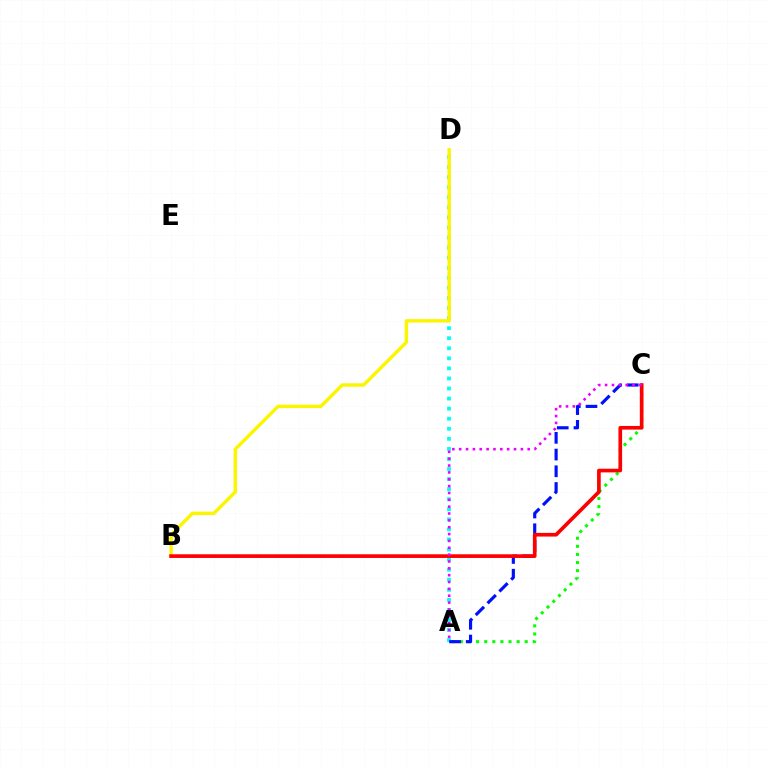{('A', 'D'): [{'color': '#00fff6', 'line_style': 'dotted', 'thickness': 2.73}], ('A', 'C'): [{'color': '#08ff00', 'line_style': 'dotted', 'thickness': 2.2}, {'color': '#0010ff', 'line_style': 'dashed', 'thickness': 2.27}, {'color': '#ee00ff', 'line_style': 'dotted', 'thickness': 1.86}], ('B', 'D'): [{'color': '#fcf500', 'line_style': 'solid', 'thickness': 2.46}], ('B', 'C'): [{'color': '#ff0000', 'line_style': 'solid', 'thickness': 2.64}]}